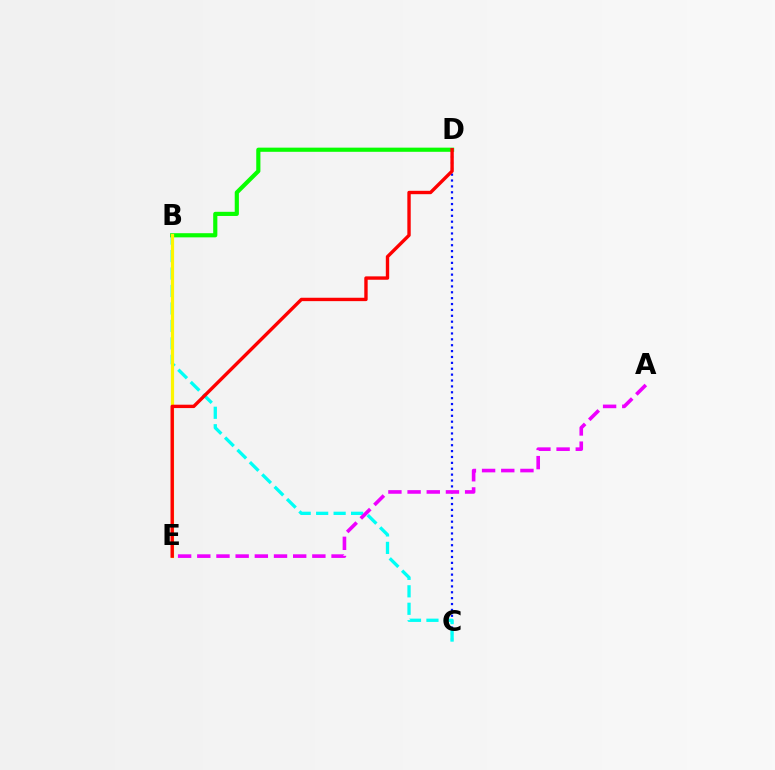{('C', 'D'): [{'color': '#0010ff', 'line_style': 'dotted', 'thickness': 1.6}], ('B', 'C'): [{'color': '#00fff6', 'line_style': 'dashed', 'thickness': 2.37}], ('B', 'D'): [{'color': '#08ff00', 'line_style': 'solid', 'thickness': 2.99}], ('B', 'E'): [{'color': '#fcf500', 'line_style': 'solid', 'thickness': 2.32}], ('A', 'E'): [{'color': '#ee00ff', 'line_style': 'dashed', 'thickness': 2.61}], ('D', 'E'): [{'color': '#ff0000', 'line_style': 'solid', 'thickness': 2.43}]}